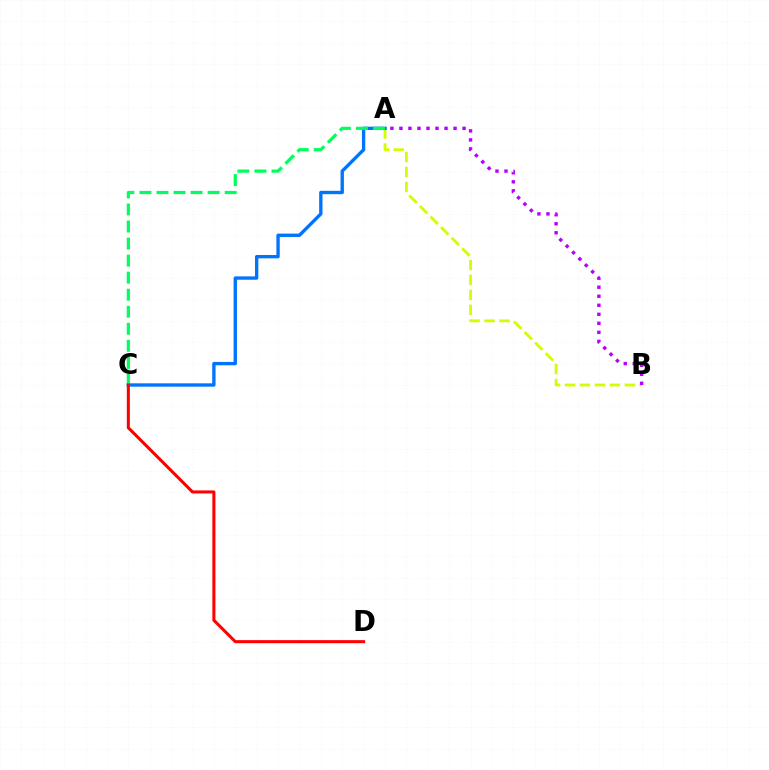{('A', 'B'): [{'color': '#d1ff00', 'line_style': 'dashed', 'thickness': 2.03}, {'color': '#b900ff', 'line_style': 'dotted', 'thickness': 2.45}], ('A', 'C'): [{'color': '#0074ff', 'line_style': 'solid', 'thickness': 2.42}, {'color': '#00ff5c', 'line_style': 'dashed', 'thickness': 2.32}], ('C', 'D'): [{'color': '#ff0000', 'line_style': 'solid', 'thickness': 2.2}]}